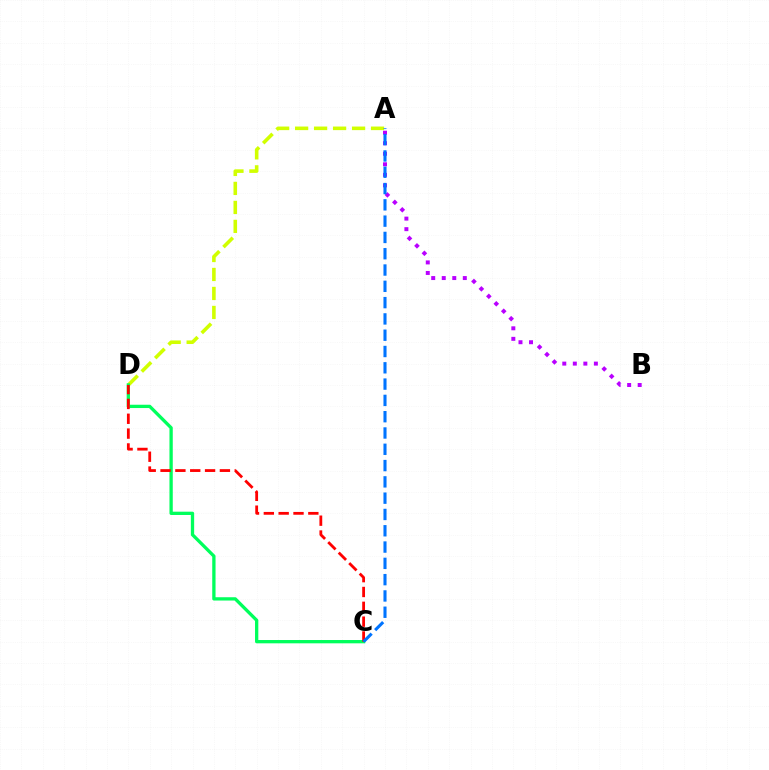{('A', 'B'): [{'color': '#b900ff', 'line_style': 'dotted', 'thickness': 2.86}], ('A', 'D'): [{'color': '#d1ff00', 'line_style': 'dashed', 'thickness': 2.58}], ('C', 'D'): [{'color': '#00ff5c', 'line_style': 'solid', 'thickness': 2.38}, {'color': '#ff0000', 'line_style': 'dashed', 'thickness': 2.02}], ('A', 'C'): [{'color': '#0074ff', 'line_style': 'dashed', 'thickness': 2.21}]}